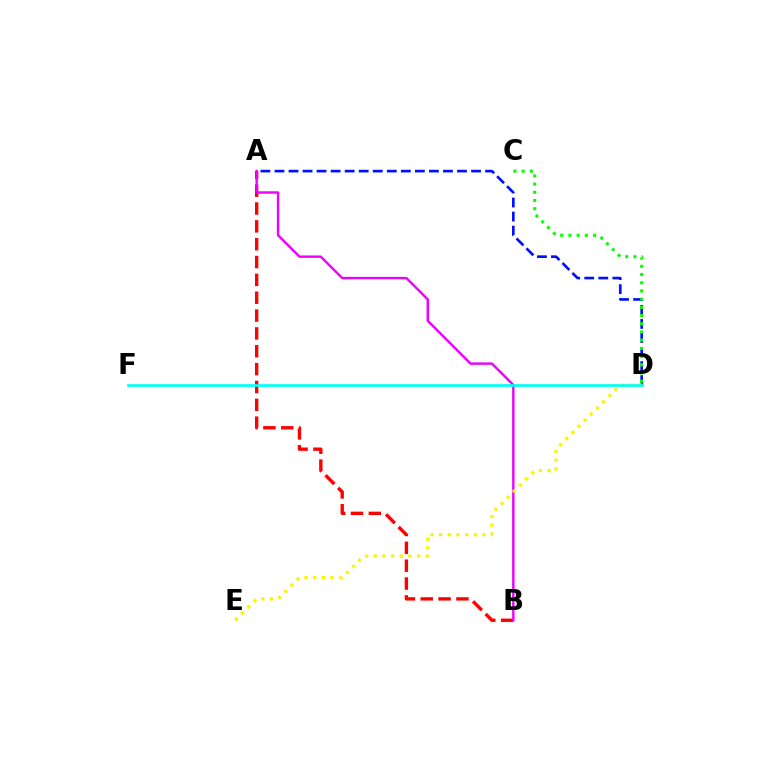{('A', 'B'): [{'color': '#ff0000', 'line_style': 'dashed', 'thickness': 2.42}, {'color': '#ee00ff', 'line_style': 'solid', 'thickness': 1.74}], ('A', 'D'): [{'color': '#0010ff', 'line_style': 'dashed', 'thickness': 1.91}], ('C', 'D'): [{'color': '#08ff00', 'line_style': 'dotted', 'thickness': 2.23}], ('D', 'E'): [{'color': '#fcf500', 'line_style': 'dotted', 'thickness': 2.36}], ('D', 'F'): [{'color': '#00fff6', 'line_style': 'solid', 'thickness': 1.94}]}